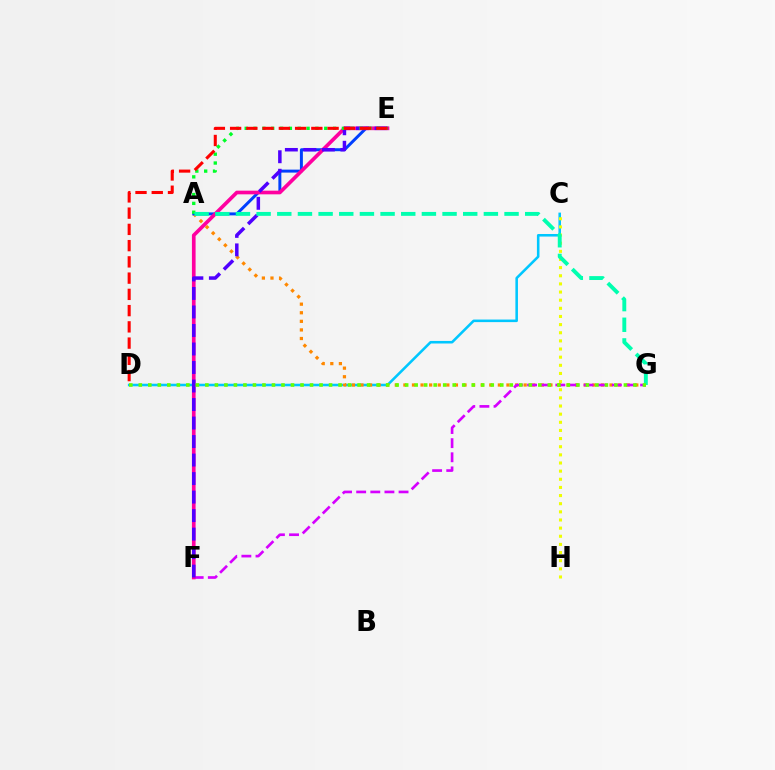{('C', 'D'): [{'color': '#00c7ff', 'line_style': 'solid', 'thickness': 1.84}], ('A', 'G'): [{'color': '#ff8800', 'line_style': 'dotted', 'thickness': 2.33}, {'color': '#00ffaf', 'line_style': 'dashed', 'thickness': 2.81}], ('C', 'H'): [{'color': '#eeff00', 'line_style': 'dotted', 'thickness': 2.21}], ('A', 'E'): [{'color': '#003fff', 'line_style': 'solid', 'thickness': 2.14}, {'color': '#00ff27', 'line_style': 'dotted', 'thickness': 2.4}], ('F', 'G'): [{'color': '#d600ff', 'line_style': 'dashed', 'thickness': 1.92}], ('E', 'F'): [{'color': '#ff00a0', 'line_style': 'solid', 'thickness': 2.64}, {'color': '#4f00ff', 'line_style': 'dashed', 'thickness': 2.51}], ('D', 'E'): [{'color': '#ff0000', 'line_style': 'dashed', 'thickness': 2.21}], ('D', 'G'): [{'color': '#66ff00', 'line_style': 'dotted', 'thickness': 2.58}]}